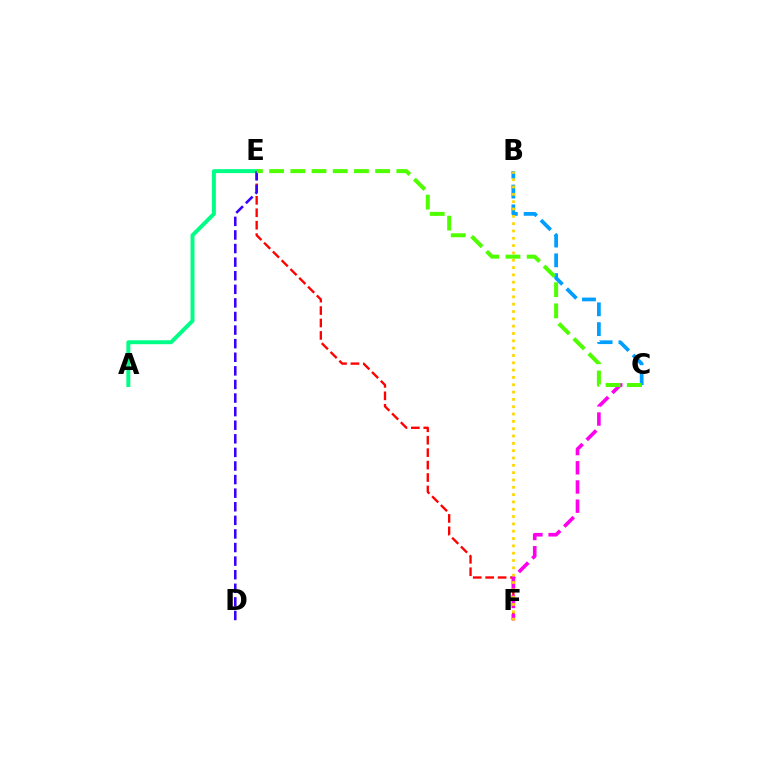{('E', 'F'): [{'color': '#ff0000', 'line_style': 'dashed', 'thickness': 1.69}], ('B', 'C'): [{'color': '#009eff', 'line_style': 'dashed', 'thickness': 2.69}], ('A', 'E'): [{'color': '#00ff86', 'line_style': 'solid', 'thickness': 2.85}], ('D', 'E'): [{'color': '#3700ff', 'line_style': 'dashed', 'thickness': 1.85}], ('C', 'F'): [{'color': '#ff00ed', 'line_style': 'dashed', 'thickness': 2.61}], ('B', 'F'): [{'color': '#ffd500', 'line_style': 'dotted', 'thickness': 1.99}], ('C', 'E'): [{'color': '#4fff00', 'line_style': 'dashed', 'thickness': 2.88}]}